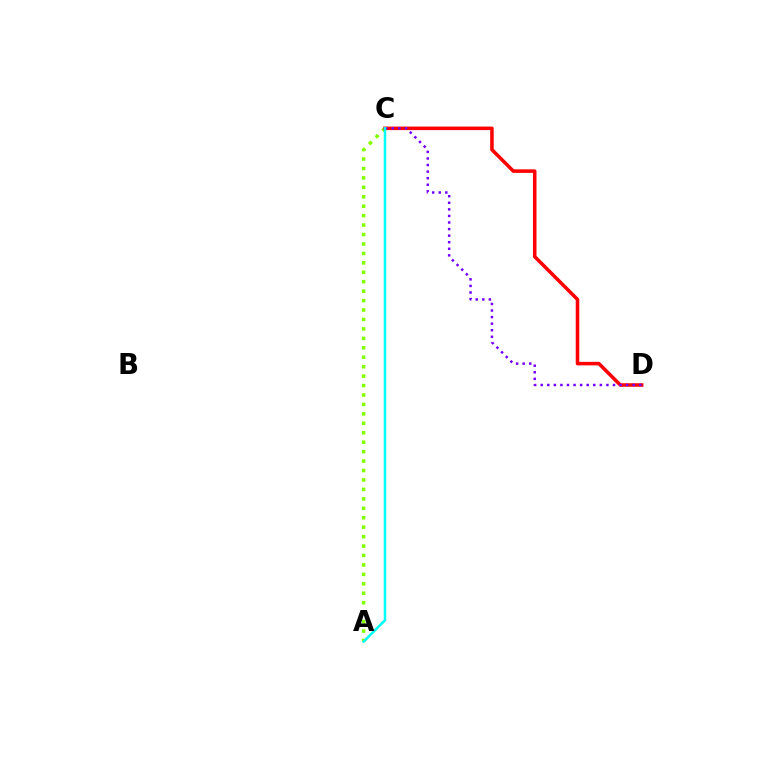{('A', 'C'): [{'color': '#84ff00', 'line_style': 'dotted', 'thickness': 2.56}, {'color': '#00fff6', 'line_style': 'solid', 'thickness': 1.81}], ('C', 'D'): [{'color': '#ff0000', 'line_style': 'solid', 'thickness': 2.55}, {'color': '#7200ff', 'line_style': 'dotted', 'thickness': 1.79}]}